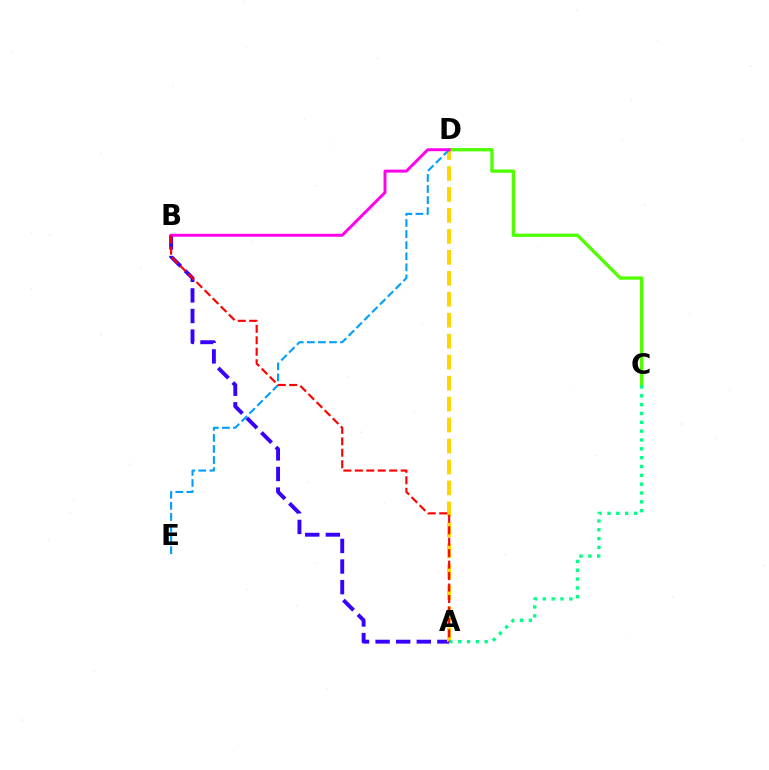{('A', 'B'): [{'color': '#3700ff', 'line_style': 'dashed', 'thickness': 2.8}, {'color': '#ff0000', 'line_style': 'dashed', 'thickness': 1.56}], ('C', 'D'): [{'color': '#4fff00', 'line_style': 'solid', 'thickness': 2.38}], ('A', 'D'): [{'color': '#ffd500', 'line_style': 'dashed', 'thickness': 2.85}], ('A', 'C'): [{'color': '#00ff86', 'line_style': 'dotted', 'thickness': 2.4}], ('D', 'E'): [{'color': '#009eff', 'line_style': 'dashed', 'thickness': 1.5}], ('B', 'D'): [{'color': '#ff00ed', 'line_style': 'solid', 'thickness': 2.12}]}